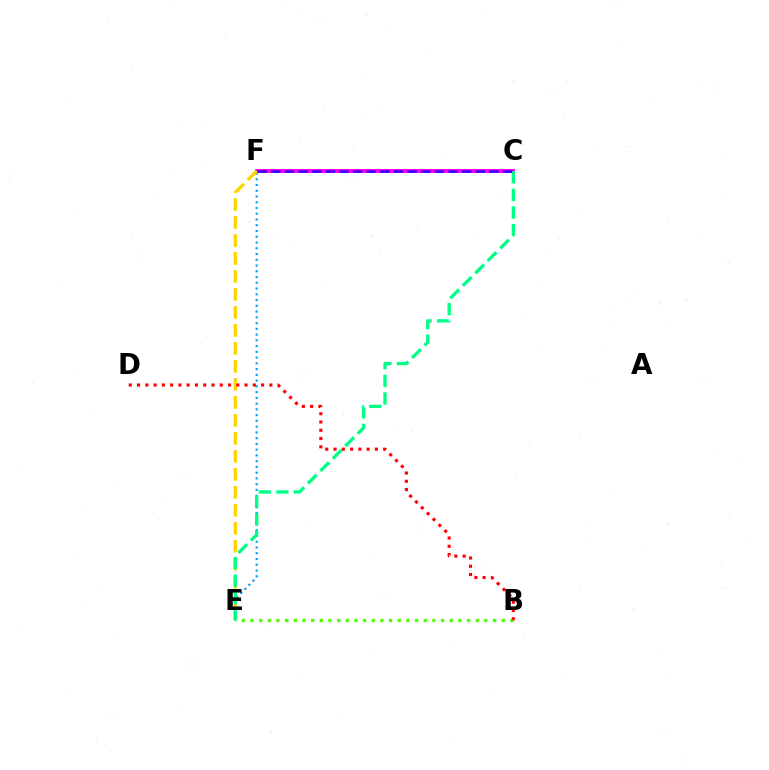{('E', 'F'): [{'color': '#009eff', 'line_style': 'dotted', 'thickness': 1.56}, {'color': '#ffd500', 'line_style': 'dashed', 'thickness': 2.44}], ('C', 'F'): [{'color': '#ff00ed', 'line_style': 'solid', 'thickness': 2.84}, {'color': '#3700ff', 'line_style': 'dashed', 'thickness': 1.85}], ('B', 'E'): [{'color': '#4fff00', 'line_style': 'dotted', 'thickness': 2.35}], ('C', 'E'): [{'color': '#00ff86', 'line_style': 'dashed', 'thickness': 2.39}], ('B', 'D'): [{'color': '#ff0000', 'line_style': 'dotted', 'thickness': 2.25}]}